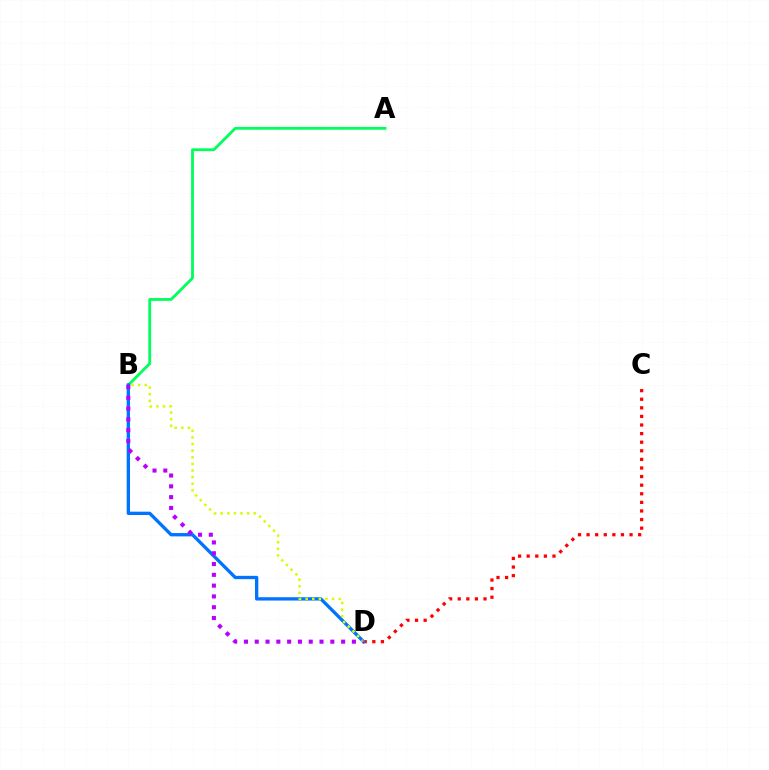{('A', 'B'): [{'color': '#00ff5c', 'line_style': 'solid', 'thickness': 2.02}], ('C', 'D'): [{'color': '#ff0000', 'line_style': 'dotted', 'thickness': 2.34}], ('B', 'D'): [{'color': '#0074ff', 'line_style': 'solid', 'thickness': 2.39}, {'color': '#d1ff00', 'line_style': 'dotted', 'thickness': 1.8}, {'color': '#b900ff', 'line_style': 'dotted', 'thickness': 2.93}]}